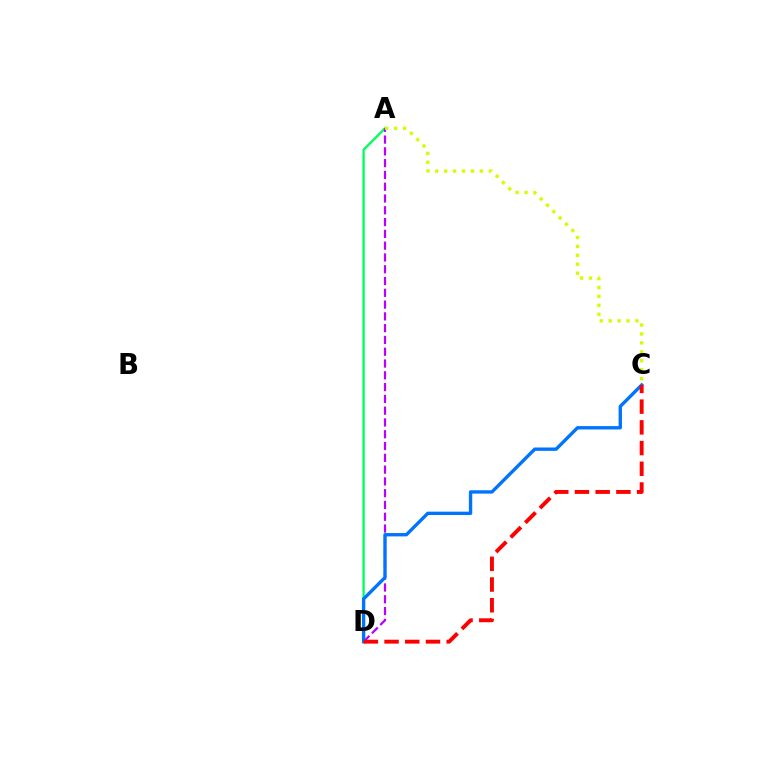{('A', 'D'): [{'color': '#00ff5c', 'line_style': 'solid', 'thickness': 1.69}, {'color': '#b900ff', 'line_style': 'dashed', 'thickness': 1.6}], ('C', 'D'): [{'color': '#0074ff', 'line_style': 'solid', 'thickness': 2.41}, {'color': '#ff0000', 'line_style': 'dashed', 'thickness': 2.81}], ('A', 'C'): [{'color': '#d1ff00', 'line_style': 'dotted', 'thickness': 2.42}]}